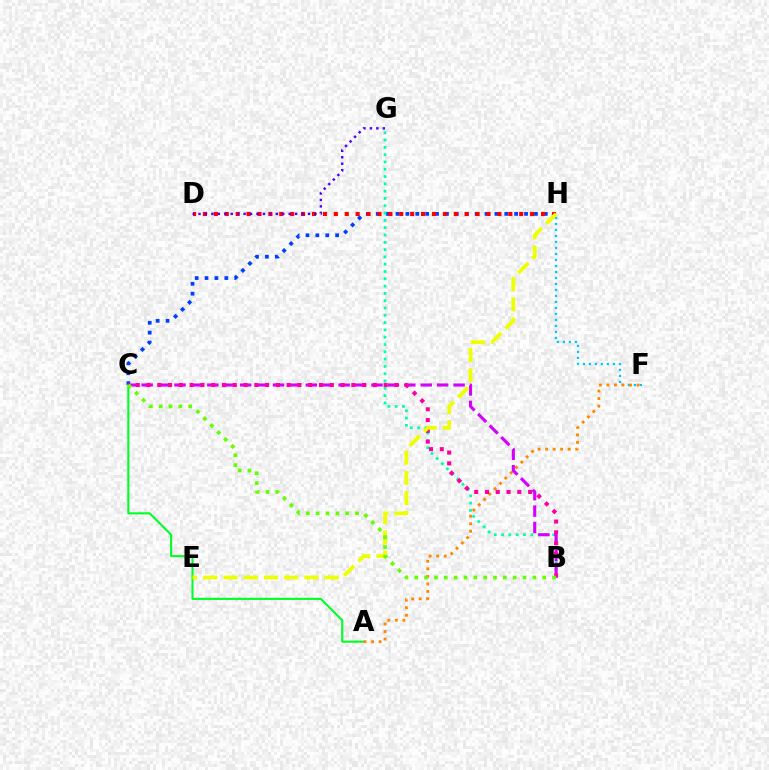{('C', 'H'): [{'color': '#003fff', 'line_style': 'dotted', 'thickness': 2.69}], ('A', 'C'): [{'color': '#00ff27', 'line_style': 'solid', 'thickness': 1.5}], ('F', 'H'): [{'color': '#00c7ff', 'line_style': 'dotted', 'thickness': 1.63}], ('D', 'H'): [{'color': '#ff0000', 'line_style': 'dotted', 'thickness': 2.96}], ('A', 'F'): [{'color': '#ff8800', 'line_style': 'dotted', 'thickness': 2.05}], ('B', 'G'): [{'color': '#00ffaf', 'line_style': 'dotted', 'thickness': 1.98}], ('D', 'G'): [{'color': '#4f00ff', 'line_style': 'dotted', 'thickness': 1.75}], ('B', 'C'): [{'color': '#d600ff', 'line_style': 'dashed', 'thickness': 2.23}, {'color': '#ff00a0', 'line_style': 'dotted', 'thickness': 2.93}, {'color': '#66ff00', 'line_style': 'dotted', 'thickness': 2.67}], ('E', 'H'): [{'color': '#eeff00', 'line_style': 'dashed', 'thickness': 2.75}]}